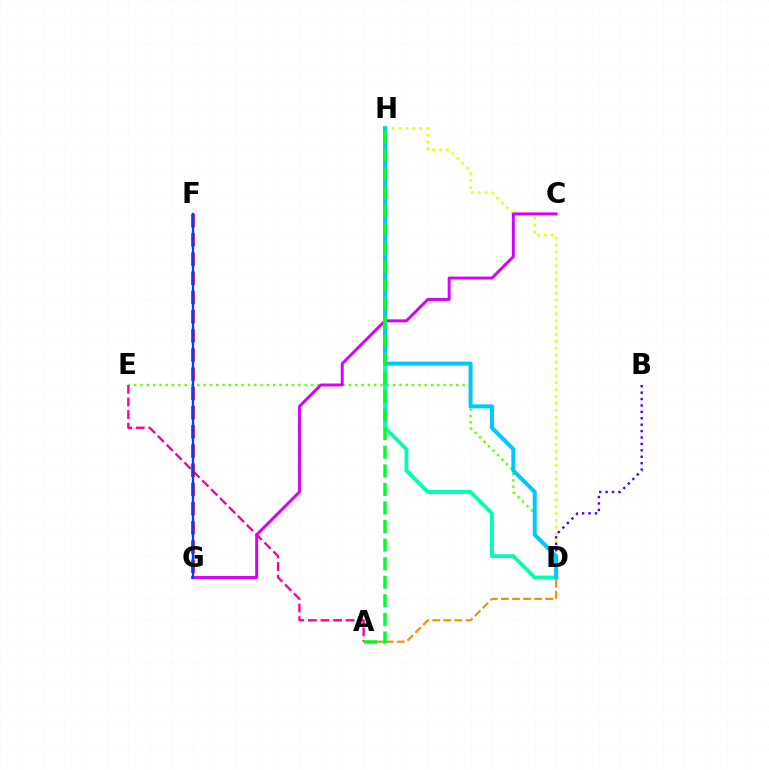{('A', 'D'): [{'color': '#ff8800', 'line_style': 'dashed', 'thickness': 1.51}], ('D', 'E'): [{'color': '#66ff00', 'line_style': 'dotted', 'thickness': 1.72}], ('B', 'D'): [{'color': '#4f00ff', 'line_style': 'dotted', 'thickness': 1.74}], ('D', 'H'): [{'color': '#eeff00', 'line_style': 'dotted', 'thickness': 1.87}, {'color': '#00ffaf', 'line_style': 'solid', 'thickness': 2.76}, {'color': '#00c7ff', 'line_style': 'solid', 'thickness': 2.88}], ('C', 'G'): [{'color': '#d600ff', 'line_style': 'solid', 'thickness': 2.12}], ('A', 'E'): [{'color': '#ff00a0', 'line_style': 'dashed', 'thickness': 1.71}], ('F', 'G'): [{'color': '#ff0000', 'line_style': 'dashed', 'thickness': 2.61}, {'color': '#003fff', 'line_style': 'solid', 'thickness': 1.7}], ('A', 'H'): [{'color': '#00ff27', 'line_style': 'dashed', 'thickness': 2.52}]}